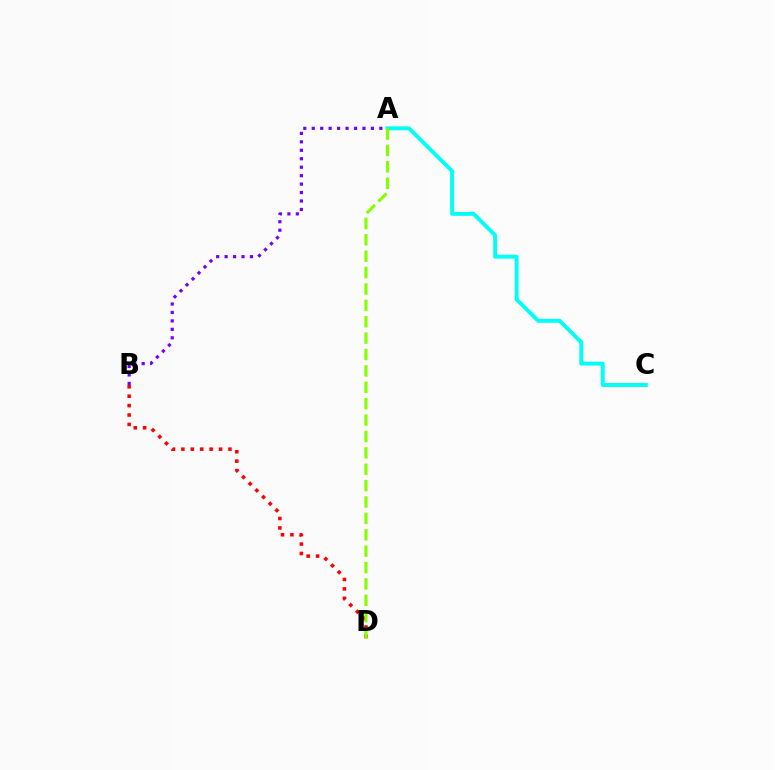{('B', 'D'): [{'color': '#ff0000', 'line_style': 'dotted', 'thickness': 2.56}], ('A', 'C'): [{'color': '#00fff6', 'line_style': 'solid', 'thickness': 2.81}], ('A', 'D'): [{'color': '#84ff00', 'line_style': 'dashed', 'thickness': 2.23}], ('A', 'B'): [{'color': '#7200ff', 'line_style': 'dotted', 'thickness': 2.3}]}